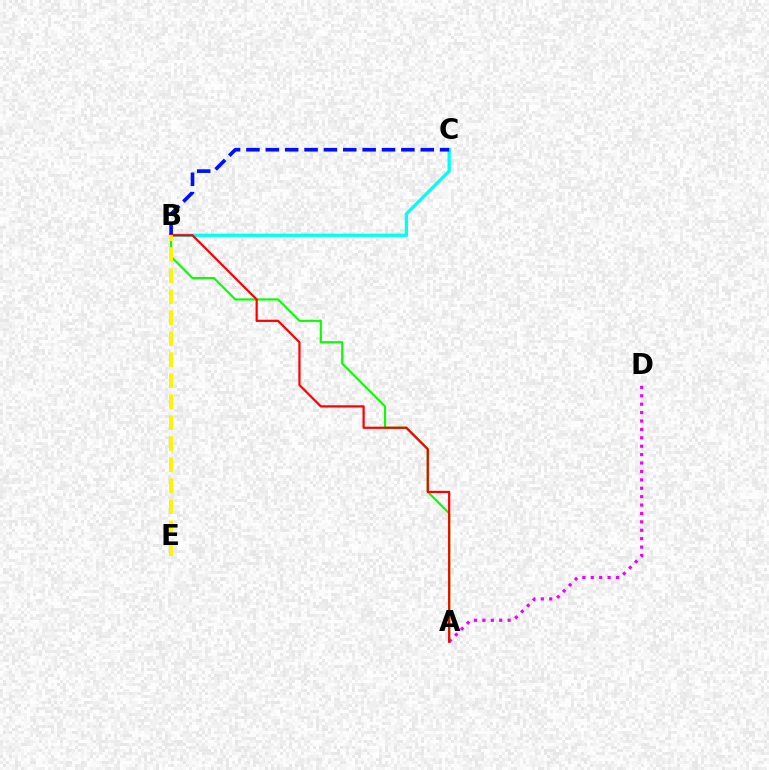{('B', 'C'): [{'color': '#00fff6', 'line_style': 'solid', 'thickness': 2.37}, {'color': '#0010ff', 'line_style': 'dashed', 'thickness': 2.63}], ('A', 'B'): [{'color': '#08ff00', 'line_style': 'solid', 'thickness': 1.54}, {'color': '#ff0000', 'line_style': 'solid', 'thickness': 1.59}], ('A', 'D'): [{'color': '#ee00ff', 'line_style': 'dotted', 'thickness': 2.28}], ('B', 'E'): [{'color': '#fcf500', 'line_style': 'dashed', 'thickness': 2.85}]}